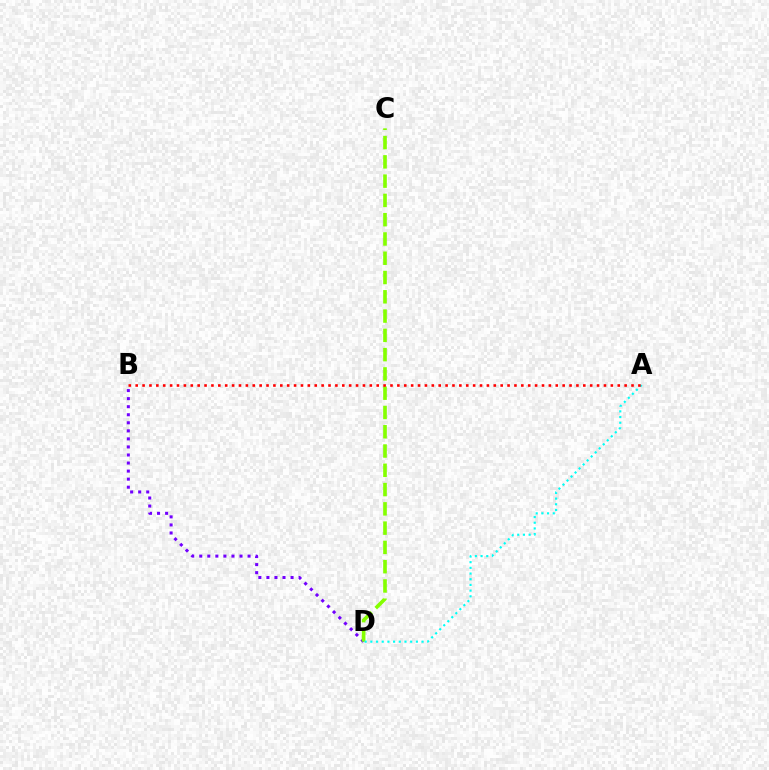{('B', 'D'): [{'color': '#7200ff', 'line_style': 'dotted', 'thickness': 2.19}], ('C', 'D'): [{'color': '#84ff00', 'line_style': 'dashed', 'thickness': 2.62}], ('A', 'D'): [{'color': '#00fff6', 'line_style': 'dotted', 'thickness': 1.55}], ('A', 'B'): [{'color': '#ff0000', 'line_style': 'dotted', 'thickness': 1.87}]}